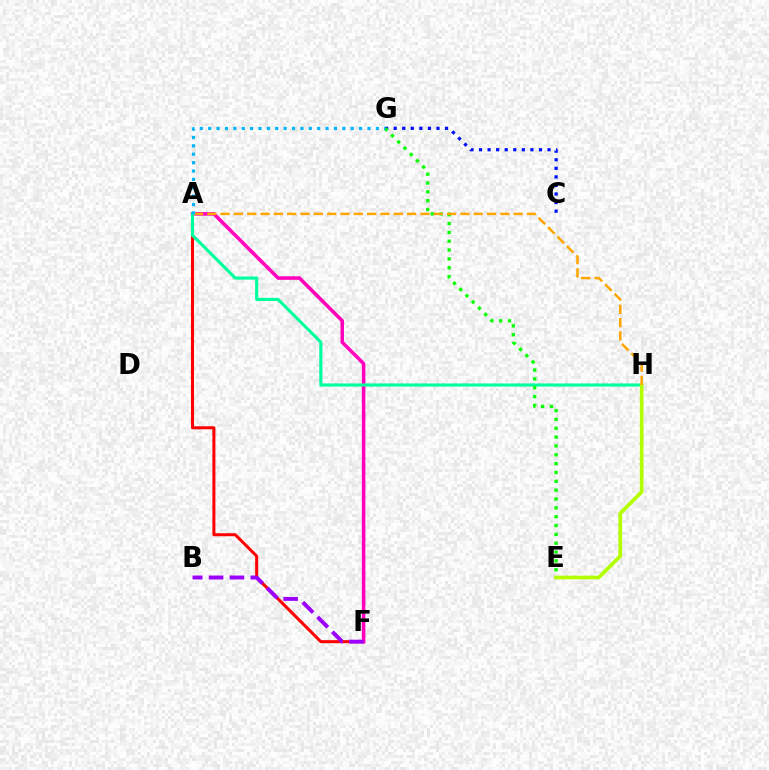{('A', 'F'): [{'color': '#ff0000', 'line_style': 'solid', 'thickness': 2.18}, {'color': '#ff00bd', 'line_style': 'solid', 'thickness': 2.55}], ('A', 'H'): [{'color': '#00ff9d', 'line_style': 'solid', 'thickness': 2.25}, {'color': '#ffa500', 'line_style': 'dashed', 'thickness': 1.81}], ('C', 'G'): [{'color': '#0010ff', 'line_style': 'dotted', 'thickness': 2.33}], ('E', 'G'): [{'color': '#08ff00', 'line_style': 'dotted', 'thickness': 2.4}], ('E', 'H'): [{'color': '#b3ff00', 'line_style': 'solid', 'thickness': 2.67}], ('B', 'F'): [{'color': '#9b00ff', 'line_style': 'dashed', 'thickness': 2.83}], ('A', 'G'): [{'color': '#00b5ff', 'line_style': 'dotted', 'thickness': 2.28}]}